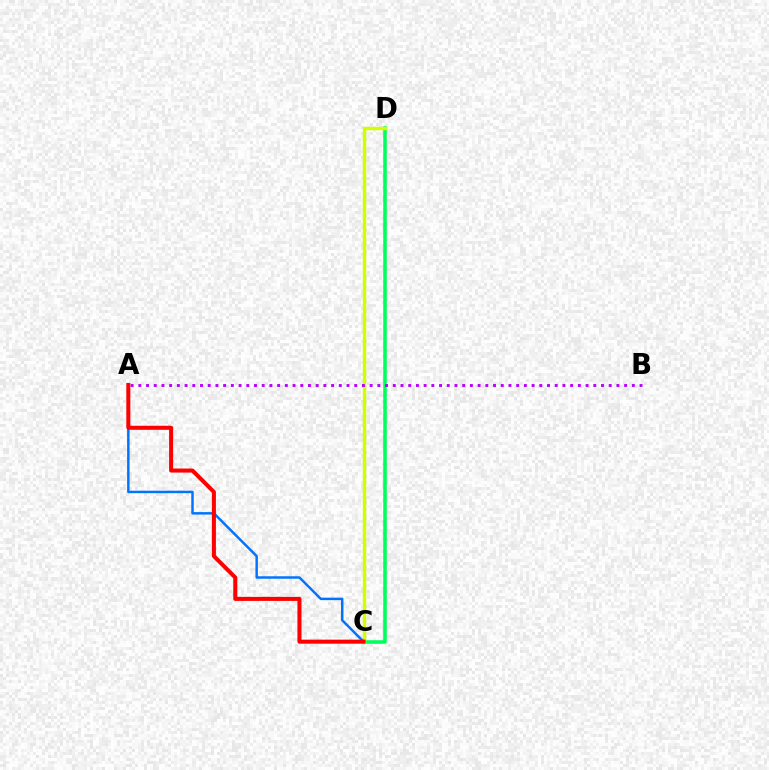{('C', 'D'): [{'color': '#00ff5c', 'line_style': 'solid', 'thickness': 2.56}, {'color': '#d1ff00', 'line_style': 'solid', 'thickness': 2.48}], ('A', 'C'): [{'color': '#0074ff', 'line_style': 'solid', 'thickness': 1.77}, {'color': '#ff0000', 'line_style': 'solid', 'thickness': 2.91}], ('A', 'B'): [{'color': '#b900ff', 'line_style': 'dotted', 'thickness': 2.1}]}